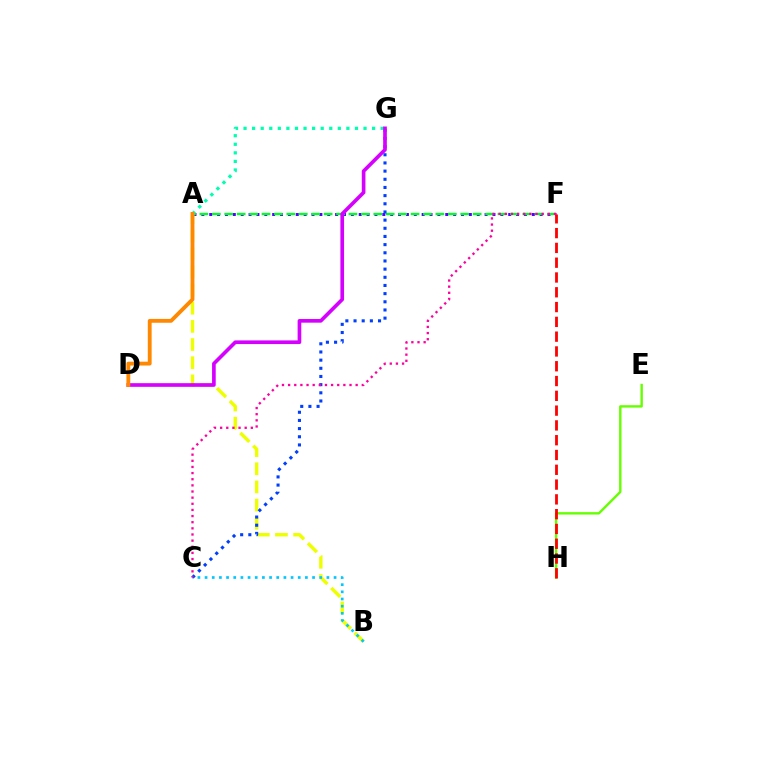{('A', 'F'): [{'color': '#4f00ff', 'line_style': 'dotted', 'thickness': 2.14}, {'color': '#00ff27', 'line_style': 'dashed', 'thickness': 1.69}], ('E', 'H'): [{'color': '#66ff00', 'line_style': 'solid', 'thickness': 1.73}], ('A', 'B'): [{'color': '#eeff00', 'line_style': 'dashed', 'thickness': 2.47}], ('C', 'G'): [{'color': '#003fff', 'line_style': 'dotted', 'thickness': 2.22}], ('F', 'H'): [{'color': '#ff0000', 'line_style': 'dashed', 'thickness': 2.01}], ('A', 'G'): [{'color': '#00ffaf', 'line_style': 'dotted', 'thickness': 2.33}], ('D', 'G'): [{'color': '#d600ff', 'line_style': 'solid', 'thickness': 2.63}], ('B', 'C'): [{'color': '#00c7ff', 'line_style': 'dotted', 'thickness': 1.95}], ('C', 'F'): [{'color': '#ff00a0', 'line_style': 'dotted', 'thickness': 1.67}], ('A', 'D'): [{'color': '#ff8800', 'line_style': 'solid', 'thickness': 2.76}]}